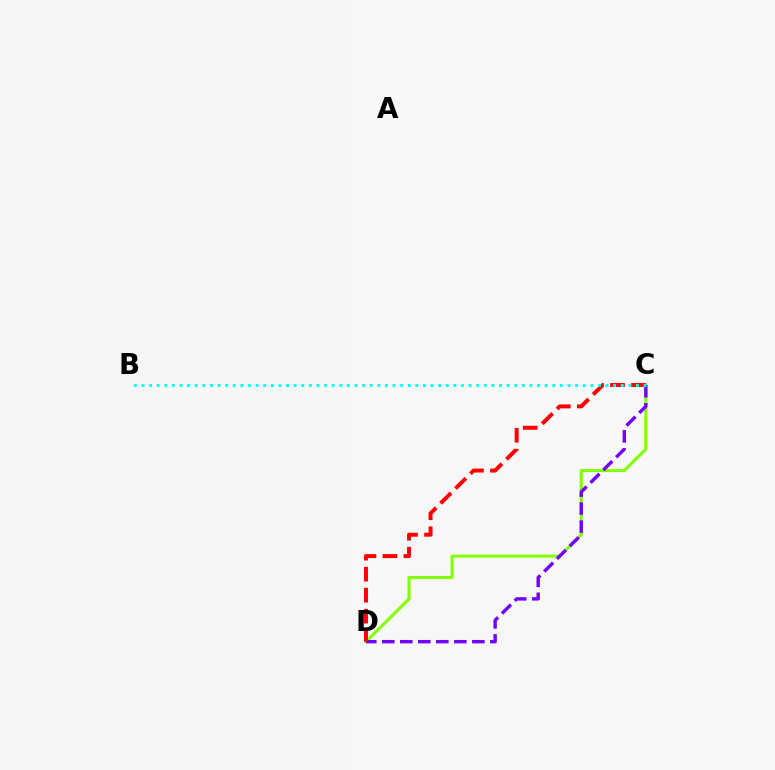{('C', 'D'): [{'color': '#84ff00', 'line_style': 'solid', 'thickness': 2.24}, {'color': '#7200ff', 'line_style': 'dashed', 'thickness': 2.45}, {'color': '#ff0000', 'line_style': 'dashed', 'thickness': 2.85}], ('B', 'C'): [{'color': '#00fff6', 'line_style': 'dotted', 'thickness': 2.07}]}